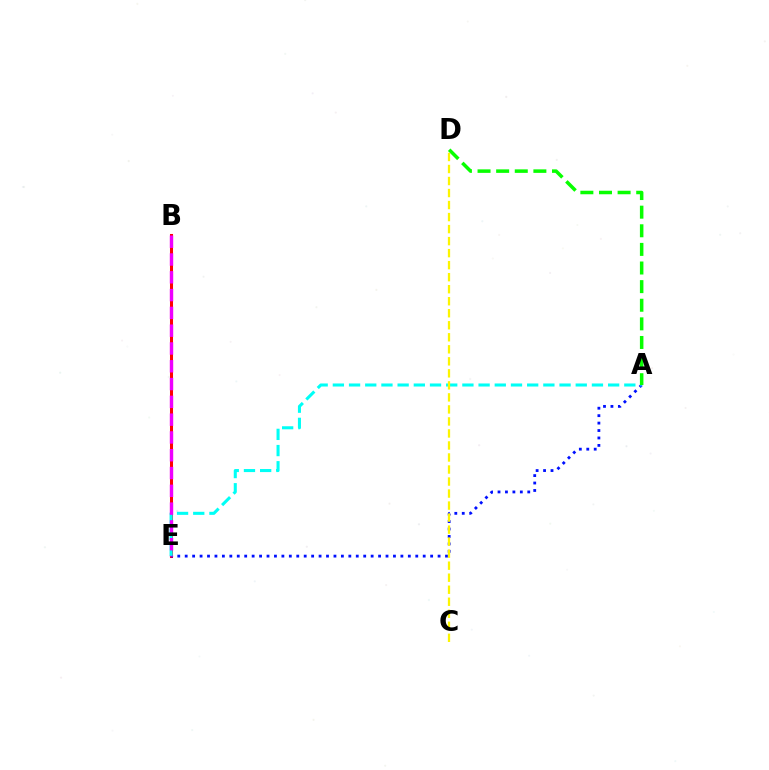{('B', 'E'): [{'color': '#ff0000', 'line_style': 'solid', 'thickness': 2.2}, {'color': '#ee00ff', 'line_style': 'dashed', 'thickness': 2.42}], ('A', 'E'): [{'color': '#0010ff', 'line_style': 'dotted', 'thickness': 2.02}, {'color': '#00fff6', 'line_style': 'dashed', 'thickness': 2.2}], ('A', 'D'): [{'color': '#08ff00', 'line_style': 'dashed', 'thickness': 2.53}], ('C', 'D'): [{'color': '#fcf500', 'line_style': 'dashed', 'thickness': 1.63}]}